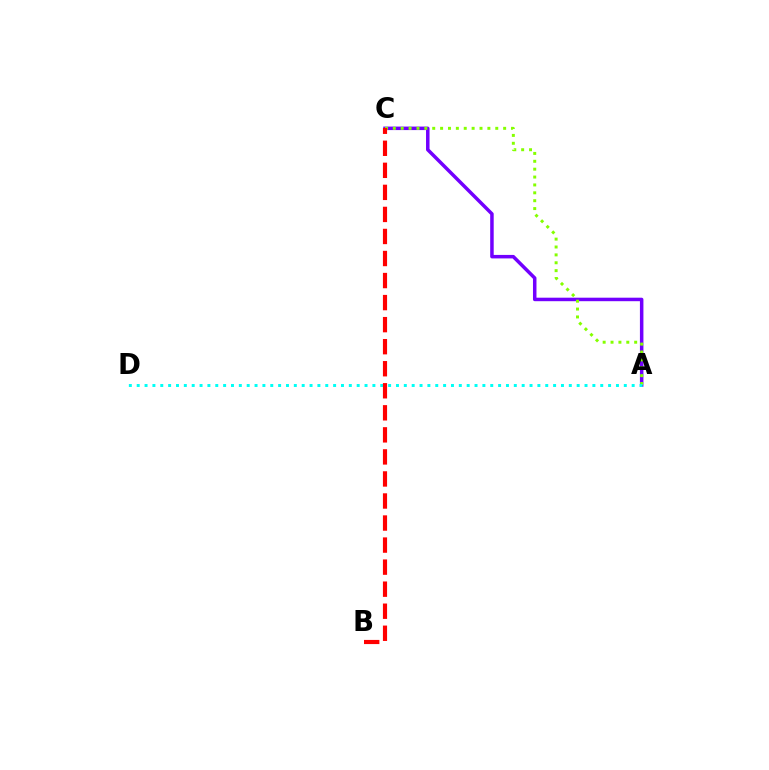{('A', 'C'): [{'color': '#7200ff', 'line_style': 'solid', 'thickness': 2.52}, {'color': '#84ff00', 'line_style': 'dotted', 'thickness': 2.14}], ('A', 'D'): [{'color': '#00fff6', 'line_style': 'dotted', 'thickness': 2.13}], ('B', 'C'): [{'color': '#ff0000', 'line_style': 'dashed', 'thickness': 2.99}]}